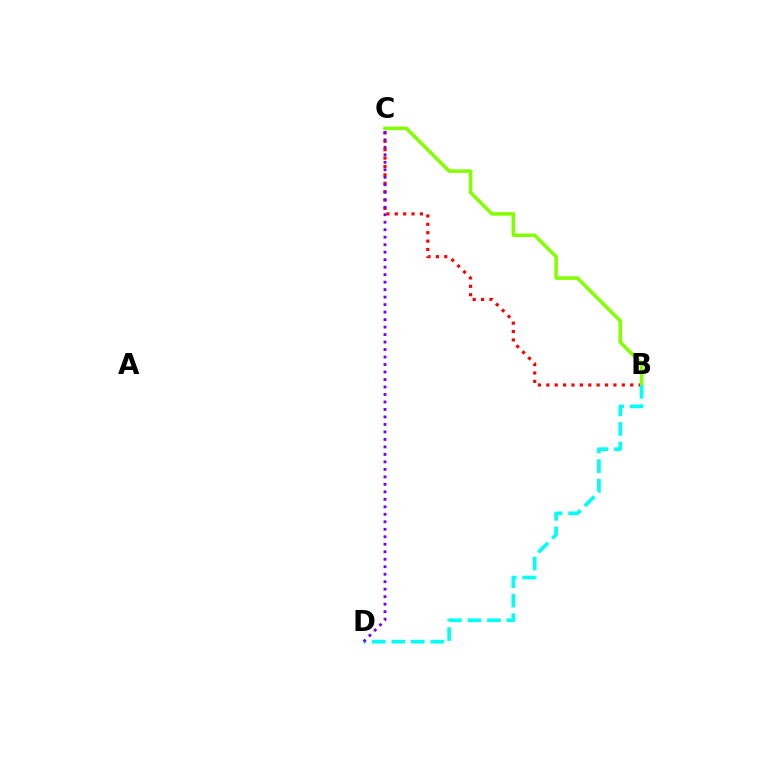{('B', 'C'): [{'color': '#ff0000', 'line_style': 'dotted', 'thickness': 2.28}, {'color': '#84ff00', 'line_style': 'solid', 'thickness': 2.55}], ('B', 'D'): [{'color': '#00fff6', 'line_style': 'dashed', 'thickness': 2.65}], ('C', 'D'): [{'color': '#7200ff', 'line_style': 'dotted', 'thickness': 2.03}]}